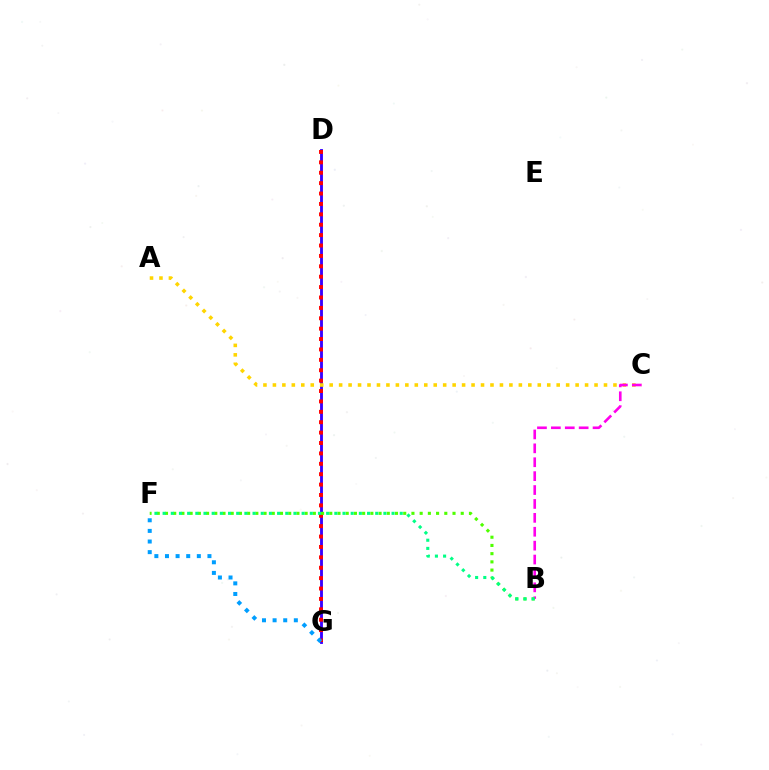{('D', 'G'): [{'color': '#3700ff', 'line_style': 'solid', 'thickness': 2.05}, {'color': '#ff0000', 'line_style': 'dotted', 'thickness': 2.82}], ('A', 'C'): [{'color': '#ffd500', 'line_style': 'dotted', 'thickness': 2.57}], ('B', 'C'): [{'color': '#ff00ed', 'line_style': 'dashed', 'thickness': 1.89}], ('F', 'G'): [{'color': '#009eff', 'line_style': 'dotted', 'thickness': 2.88}], ('B', 'F'): [{'color': '#4fff00', 'line_style': 'dotted', 'thickness': 2.23}, {'color': '#00ff86', 'line_style': 'dotted', 'thickness': 2.22}]}